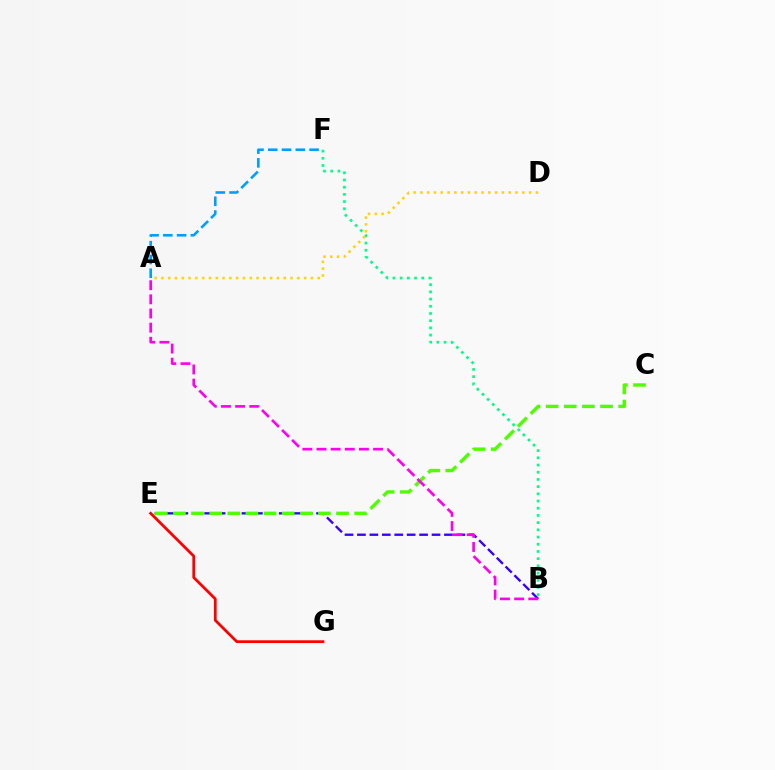{('E', 'G'): [{'color': '#ff0000', 'line_style': 'solid', 'thickness': 1.99}], ('B', 'E'): [{'color': '#3700ff', 'line_style': 'dashed', 'thickness': 1.69}], ('A', 'F'): [{'color': '#009eff', 'line_style': 'dashed', 'thickness': 1.87}], ('B', 'F'): [{'color': '#00ff86', 'line_style': 'dotted', 'thickness': 1.96}], ('C', 'E'): [{'color': '#4fff00', 'line_style': 'dashed', 'thickness': 2.46}], ('A', 'B'): [{'color': '#ff00ed', 'line_style': 'dashed', 'thickness': 1.92}], ('A', 'D'): [{'color': '#ffd500', 'line_style': 'dotted', 'thickness': 1.85}]}